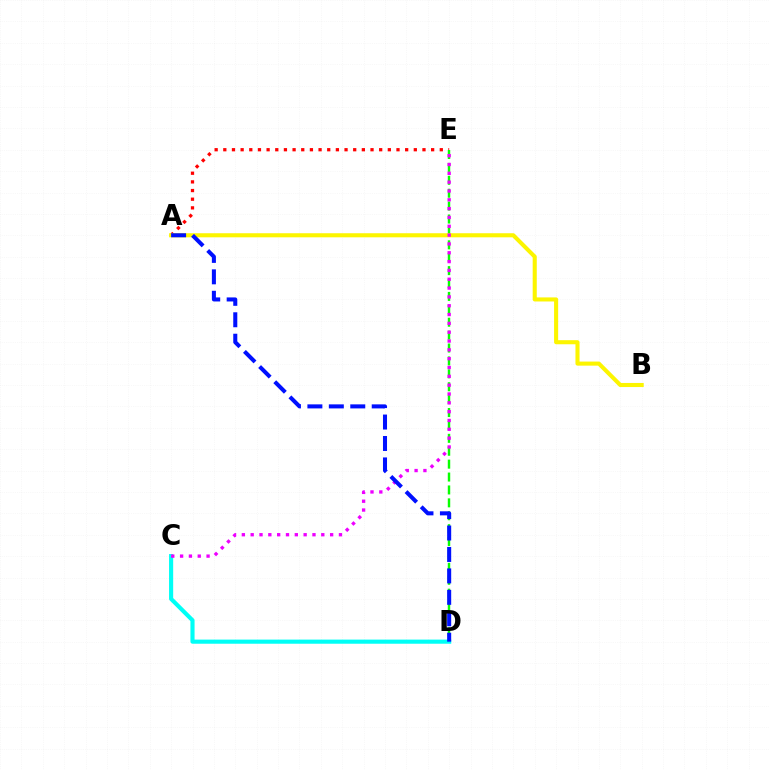{('A', 'E'): [{'color': '#ff0000', 'line_style': 'dotted', 'thickness': 2.35}], ('D', 'E'): [{'color': '#08ff00', 'line_style': 'dashed', 'thickness': 1.75}], ('C', 'D'): [{'color': '#00fff6', 'line_style': 'solid', 'thickness': 2.97}], ('A', 'B'): [{'color': '#fcf500', 'line_style': 'solid', 'thickness': 2.93}], ('C', 'E'): [{'color': '#ee00ff', 'line_style': 'dotted', 'thickness': 2.4}], ('A', 'D'): [{'color': '#0010ff', 'line_style': 'dashed', 'thickness': 2.91}]}